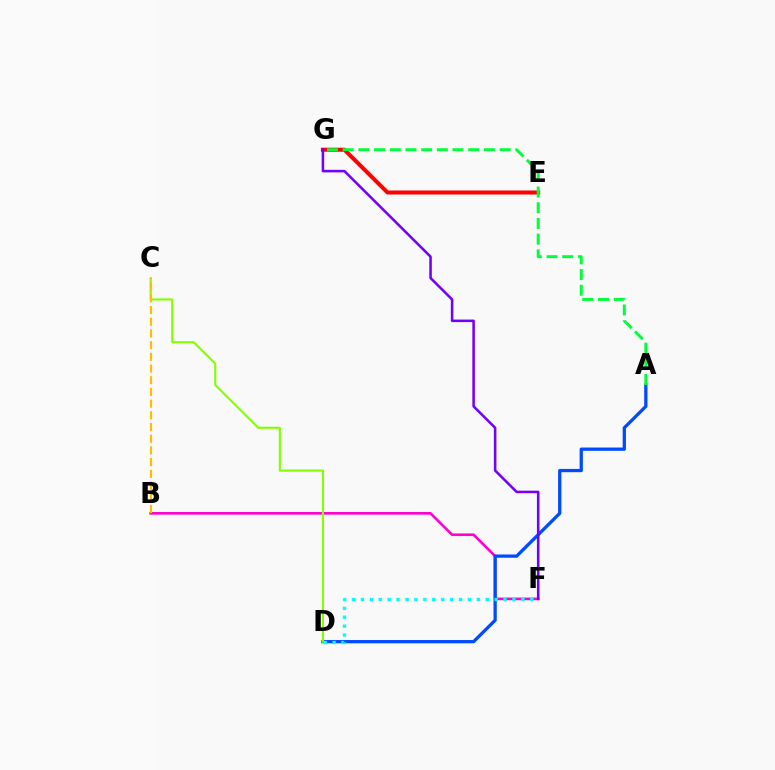{('E', 'G'): [{'color': '#ff0000', 'line_style': 'solid', 'thickness': 2.9}], ('B', 'F'): [{'color': '#ff00cf', 'line_style': 'solid', 'thickness': 1.9}], ('A', 'D'): [{'color': '#004bff', 'line_style': 'solid', 'thickness': 2.36}], ('C', 'D'): [{'color': '#84ff00', 'line_style': 'solid', 'thickness': 1.54}], ('D', 'F'): [{'color': '#00fff6', 'line_style': 'dotted', 'thickness': 2.42}], ('F', 'G'): [{'color': '#7200ff', 'line_style': 'solid', 'thickness': 1.83}], ('B', 'C'): [{'color': '#ffbd00', 'line_style': 'dashed', 'thickness': 1.59}], ('A', 'G'): [{'color': '#00ff39', 'line_style': 'dashed', 'thickness': 2.13}]}